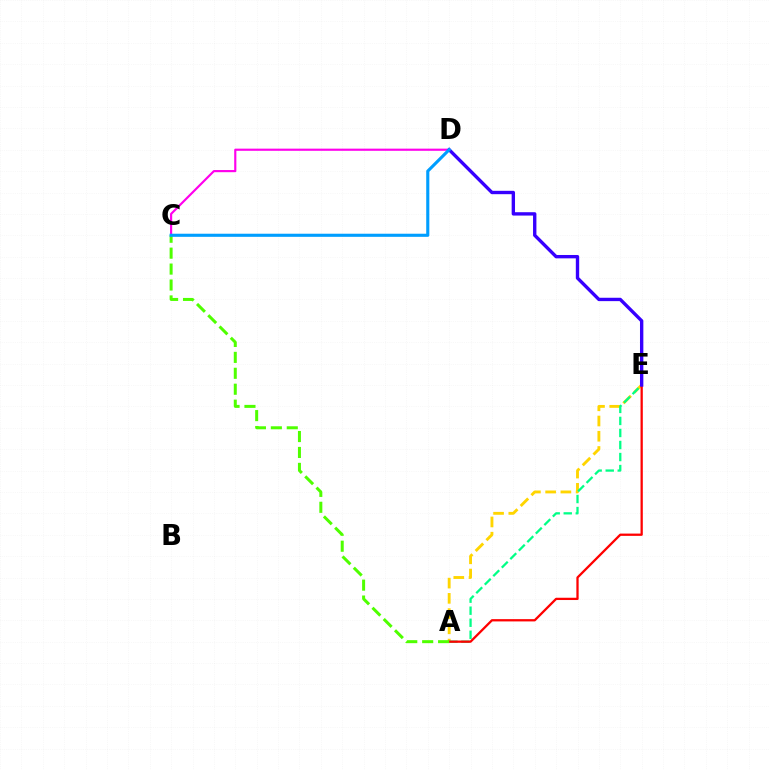{('C', 'D'): [{'color': '#ff00ed', 'line_style': 'solid', 'thickness': 1.56}, {'color': '#009eff', 'line_style': 'solid', 'thickness': 2.24}], ('A', 'E'): [{'color': '#ffd500', 'line_style': 'dashed', 'thickness': 2.07}, {'color': '#00ff86', 'line_style': 'dashed', 'thickness': 1.64}, {'color': '#ff0000', 'line_style': 'solid', 'thickness': 1.64}], ('A', 'C'): [{'color': '#4fff00', 'line_style': 'dashed', 'thickness': 2.16}], ('D', 'E'): [{'color': '#3700ff', 'line_style': 'solid', 'thickness': 2.42}]}